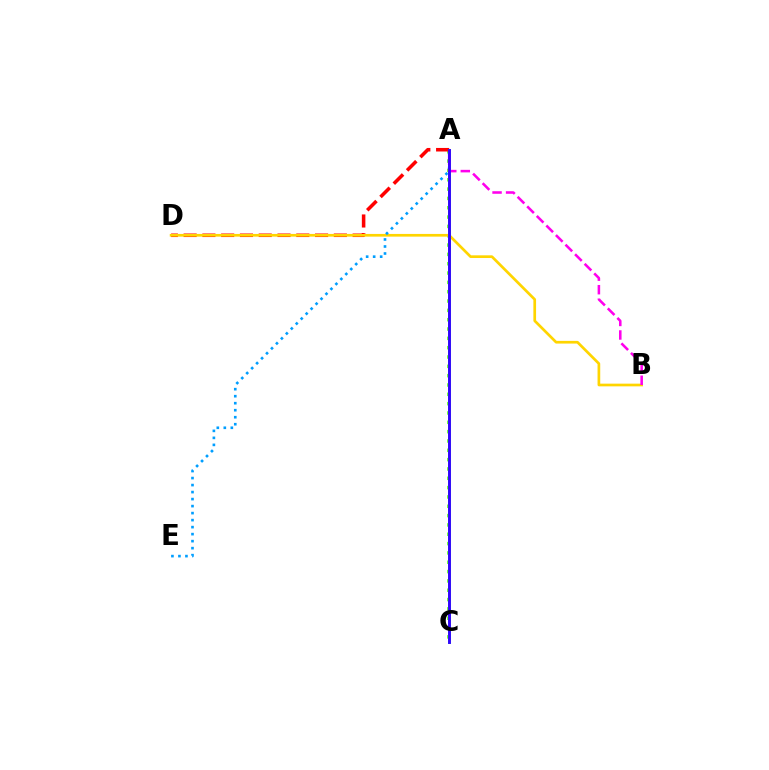{('A', 'C'): [{'color': '#4fff00', 'line_style': 'dotted', 'thickness': 2.53}, {'color': '#00ff86', 'line_style': 'solid', 'thickness': 2.09}, {'color': '#3700ff', 'line_style': 'solid', 'thickness': 2.06}], ('A', 'D'): [{'color': '#ff0000', 'line_style': 'dashed', 'thickness': 2.55}], ('B', 'D'): [{'color': '#ffd500', 'line_style': 'solid', 'thickness': 1.94}], ('A', 'E'): [{'color': '#009eff', 'line_style': 'dotted', 'thickness': 1.9}], ('A', 'B'): [{'color': '#ff00ed', 'line_style': 'dashed', 'thickness': 1.84}]}